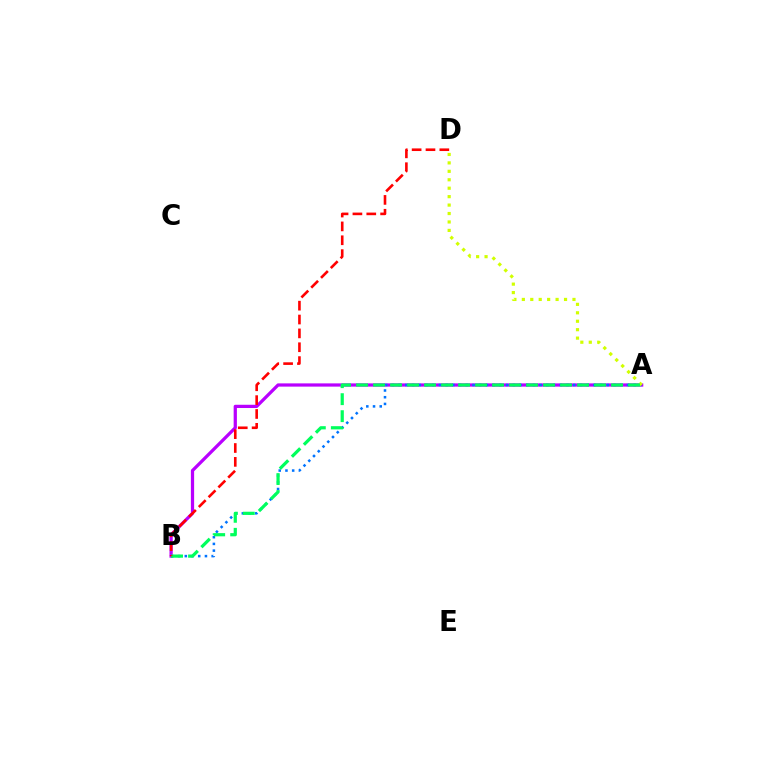{('A', 'B'): [{'color': '#b900ff', 'line_style': 'solid', 'thickness': 2.34}, {'color': '#0074ff', 'line_style': 'dotted', 'thickness': 1.82}, {'color': '#00ff5c', 'line_style': 'dashed', 'thickness': 2.31}], ('A', 'D'): [{'color': '#d1ff00', 'line_style': 'dotted', 'thickness': 2.29}], ('B', 'D'): [{'color': '#ff0000', 'line_style': 'dashed', 'thickness': 1.88}]}